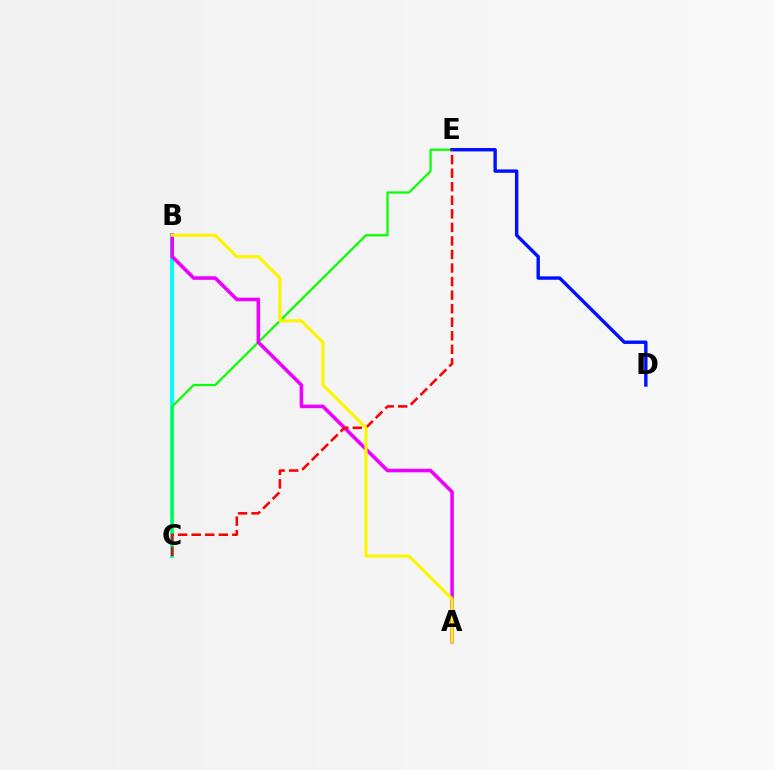{('B', 'C'): [{'color': '#00fff6', 'line_style': 'solid', 'thickness': 2.85}], ('C', 'E'): [{'color': '#08ff00', 'line_style': 'solid', 'thickness': 1.6}, {'color': '#ff0000', 'line_style': 'dashed', 'thickness': 1.84}], ('A', 'B'): [{'color': '#ee00ff', 'line_style': 'solid', 'thickness': 2.57}, {'color': '#fcf500', 'line_style': 'solid', 'thickness': 2.24}], ('D', 'E'): [{'color': '#0010ff', 'line_style': 'solid', 'thickness': 2.44}]}